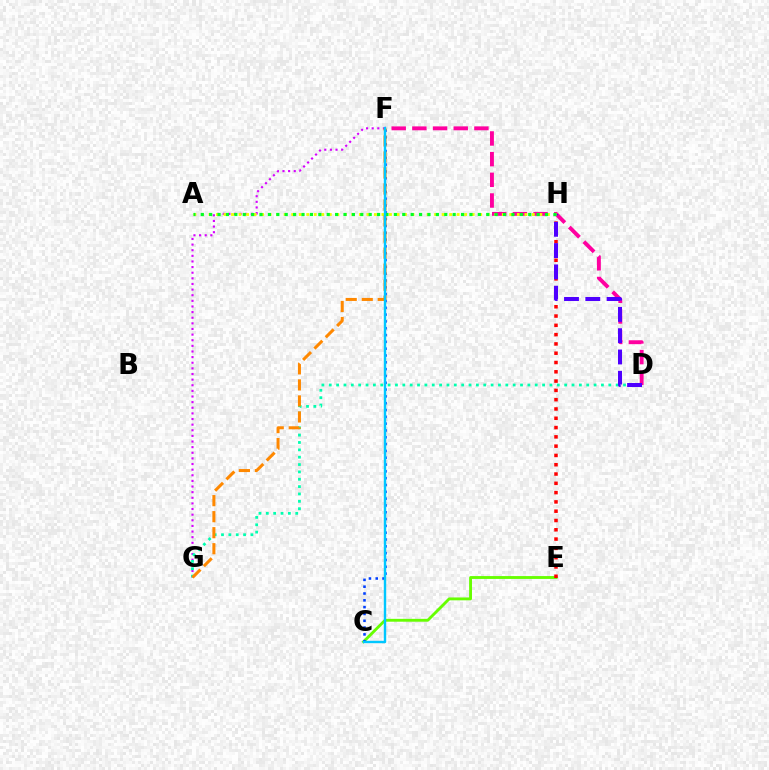{('C', 'E'): [{'color': '#66ff00', 'line_style': 'solid', 'thickness': 2.06}], ('E', 'H'): [{'color': '#ff0000', 'line_style': 'dotted', 'thickness': 2.52}], ('D', 'F'): [{'color': '#ff00a0', 'line_style': 'dashed', 'thickness': 2.81}], ('F', 'G'): [{'color': '#d600ff', 'line_style': 'dotted', 'thickness': 1.53}, {'color': '#ff8800', 'line_style': 'dashed', 'thickness': 2.18}], ('D', 'G'): [{'color': '#00ffaf', 'line_style': 'dotted', 'thickness': 2.0}], ('D', 'H'): [{'color': '#4f00ff', 'line_style': 'dashed', 'thickness': 2.89}], ('A', 'H'): [{'color': '#eeff00', 'line_style': 'dotted', 'thickness': 2.04}, {'color': '#00ff27', 'line_style': 'dotted', 'thickness': 2.28}], ('C', 'F'): [{'color': '#003fff', 'line_style': 'dotted', 'thickness': 1.85}, {'color': '#00c7ff', 'line_style': 'solid', 'thickness': 1.73}]}